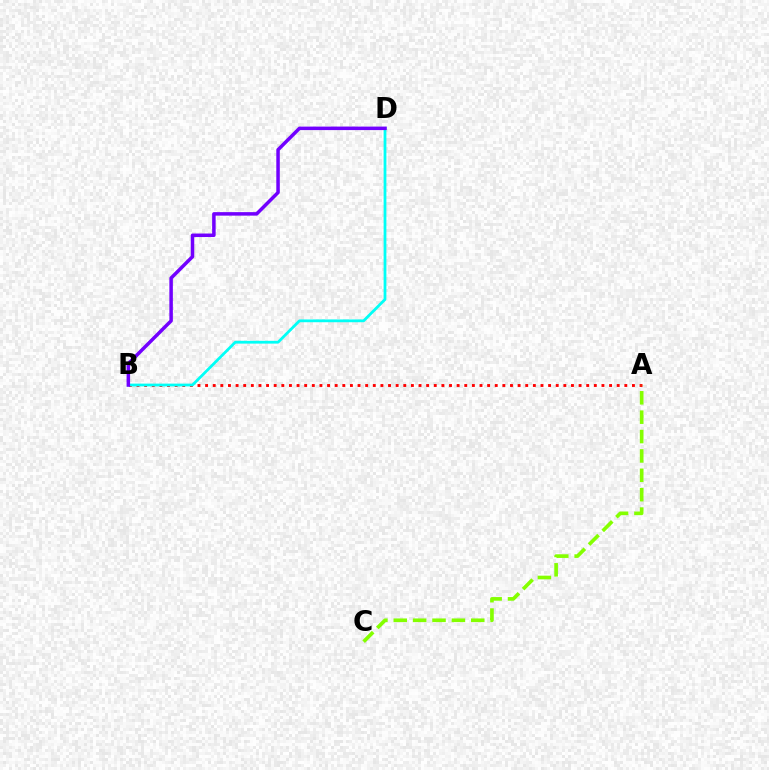{('A', 'B'): [{'color': '#ff0000', 'line_style': 'dotted', 'thickness': 2.07}], ('B', 'D'): [{'color': '#00fff6', 'line_style': 'solid', 'thickness': 2.0}, {'color': '#7200ff', 'line_style': 'solid', 'thickness': 2.52}], ('A', 'C'): [{'color': '#84ff00', 'line_style': 'dashed', 'thickness': 2.63}]}